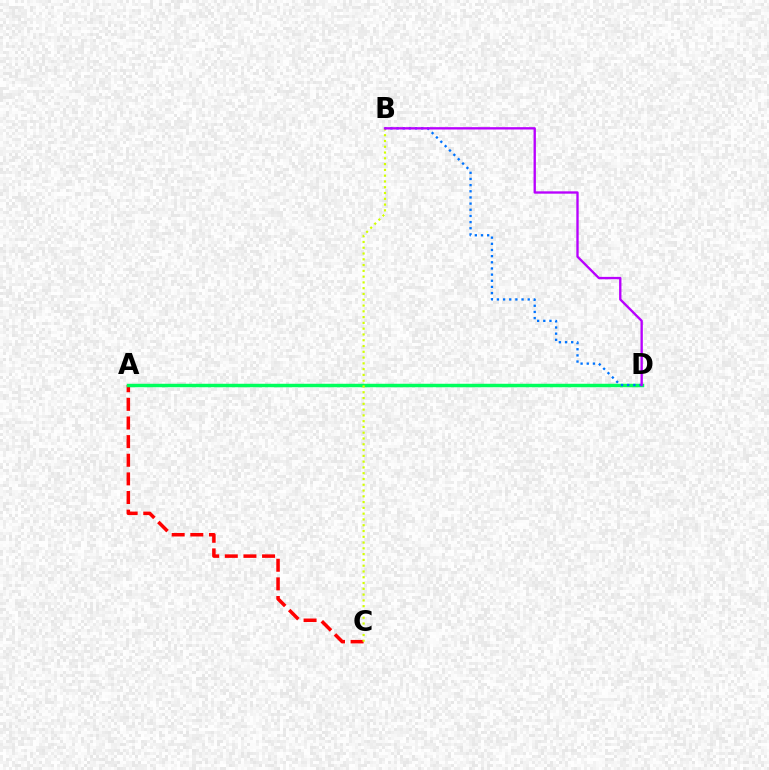{('A', 'C'): [{'color': '#ff0000', 'line_style': 'dashed', 'thickness': 2.53}], ('A', 'D'): [{'color': '#00ff5c', 'line_style': 'solid', 'thickness': 2.49}], ('B', 'C'): [{'color': '#d1ff00', 'line_style': 'dotted', 'thickness': 1.57}], ('B', 'D'): [{'color': '#0074ff', 'line_style': 'dotted', 'thickness': 1.67}, {'color': '#b900ff', 'line_style': 'solid', 'thickness': 1.69}]}